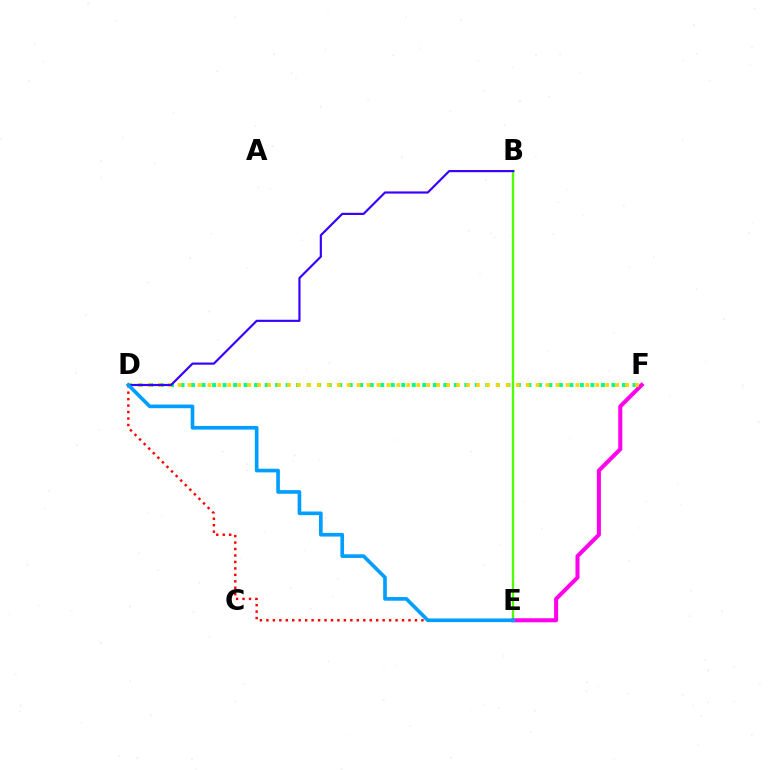{('B', 'E'): [{'color': '#4fff00', 'line_style': 'solid', 'thickness': 1.67}], ('E', 'F'): [{'color': '#ff00ed', 'line_style': 'solid', 'thickness': 2.9}], ('D', 'F'): [{'color': '#00ff86', 'line_style': 'dotted', 'thickness': 2.86}, {'color': '#ffd500', 'line_style': 'dotted', 'thickness': 2.7}], ('B', 'D'): [{'color': '#3700ff', 'line_style': 'solid', 'thickness': 1.55}], ('D', 'E'): [{'color': '#ff0000', 'line_style': 'dotted', 'thickness': 1.76}, {'color': '#009eff', 'line_style': 'solid', 'thickness': 2.63}]}